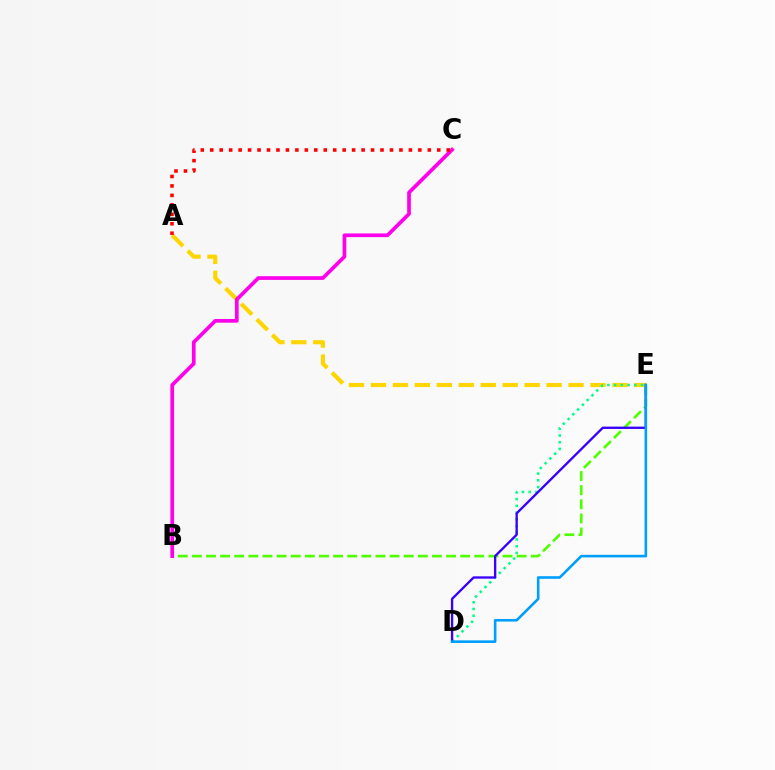{('B', 'E'): [{'color': '#4fff00', 'line_style': 'dashed', 'thickness': 1.92}], ('A', 'E'): [{'color': '#ffd500', 'line_style': 'dashed', 'thickness': 2.98}], ('D', 'E'): [{'color': '#00ff86', 'line_style': 'dotted', 'thickness': 1.83}, {'color': '#3700ff', 'line_style': 'solid', 'thickness': 1.68}, {'color': '#009eff', 'line_style': 'solid', 'thickness': 1.88}], ('B', 'C'): [{'color': '#ff00ed', 'line_style': 'solid', 'thickness': 2.67}], ('A', 'C'): [{'color': '#ff0000', 'line_style': 'dotted', 'thickness': 2.57}]}